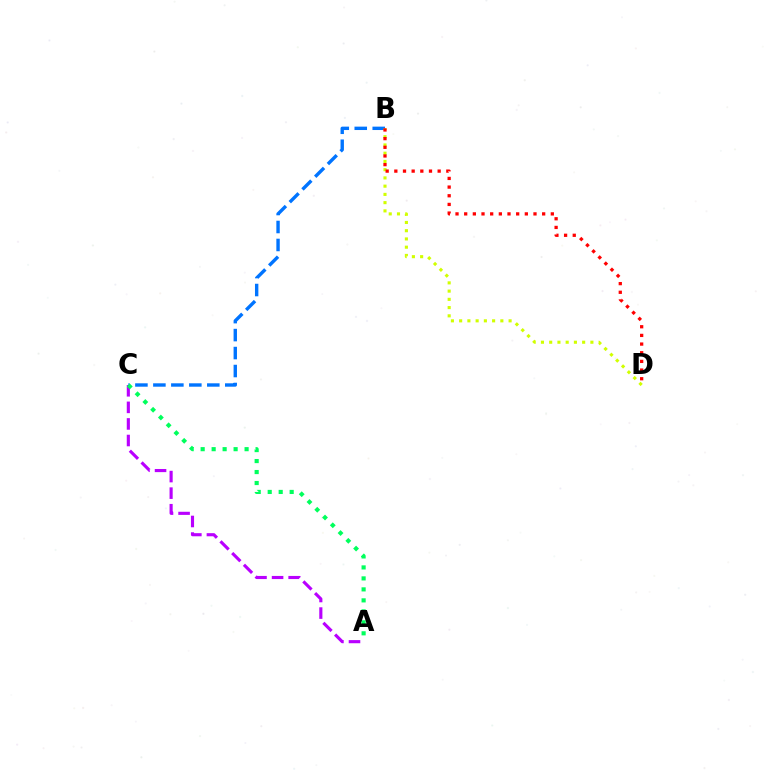{('B', 'C'): [{'color': '#0074ff', 'line_style': 'dashed', 'thickness': 2.44}], ('B', 'D'): [{'color': '#d1ff00', 'line_style': 'dotted', 'thickness': 2.24}, {'color': '#ff0000', 'line_style': 'dotted', 'thickness': 2.35}], ('A', 'C'): [{'color': '#b900ff', 'line_style': 'dashed', 'thickness': 2.25}, {'color': '#00ff5c', 'line_style': 'dotted', 'thickness': 2.98}]}